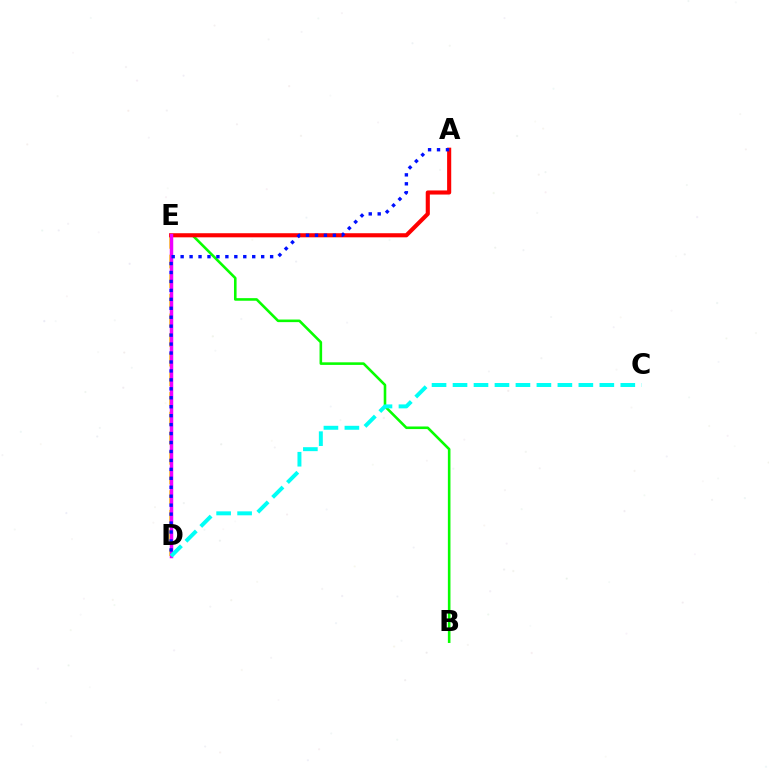{('B', 'E'): [{'color': '#08ff00', 'line_style': 'solid', 'thickness': 1.87}], ('D', 'E'): [{'color': '#fcf500', 'line_style': 'dashed', 'thickness': 2.67}, {'color': '#ee00ff', 'line_style': 'solid', 'thickness': 2.5}], ('A', 'E'): [{'color': '#ff0000', 'line_style': 'solid', 'thickness': 2.95}], ('A', 'D'): [{'color': '#0010ff', 'line_style': 'dotted', 'thickness': 2.43}], ('C', 'D'): [{'color': '#00fff6', 'line_style': 'dashed', 'thickness': 2.85}]}